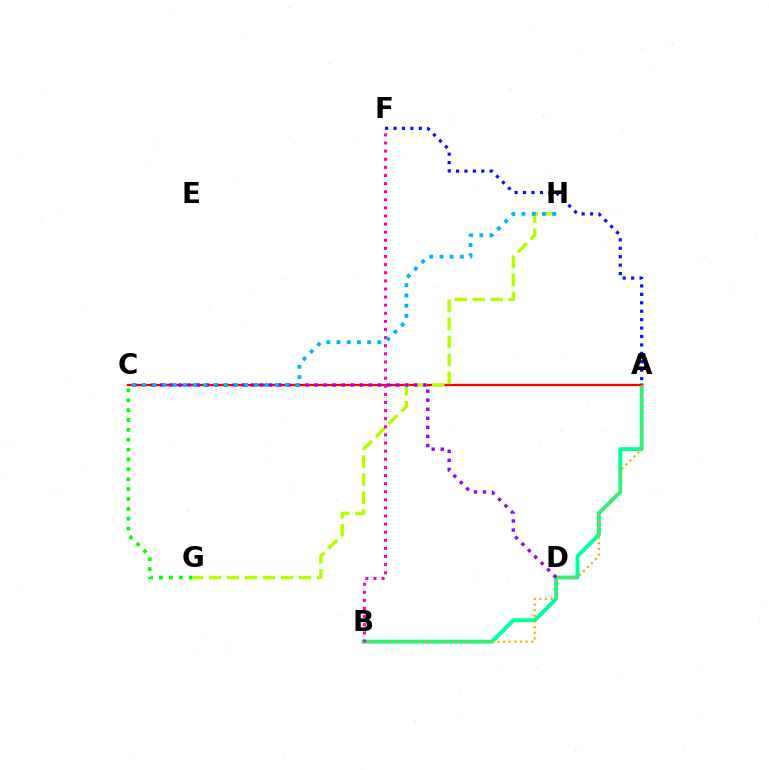{('C', 'G'): [{'color': '#08ff00', 'line_style': 'dotted', 'thickness': 2.68}], ('A', 'B'): [{'color': '#00ff9d', 'line_style': 'solid', 'thickness': 2.83}, {'color': '#ffa500', 'line_style': 'dotted', 'thickness': 1.53}], ('A', 'C'): [{'color': '#ff0000', 'line_style': 'solid', 'thickness': 1.65}], ('A', 'F'): [{'color': '#0010ff', 'line_style': 'dotted', 'thickness': 2.29}], ('G', 'H'): [{'color': '#b3ff00', 'line_style': 'dashed', 'thickness': 2.45}], ('B', 'F'): [{'color': '#ff00bd', 'line_style': 'dotted', 'thickness': 2.2}], ('C', 'D'): [{'color': '#9b00ff', 'line_style': 'dotted', 'thickness': 2.46}], ('C', 'H'): [{'color': '#00b5ff', 'line_style': 'dotted', 'thickness': 2.78}]}